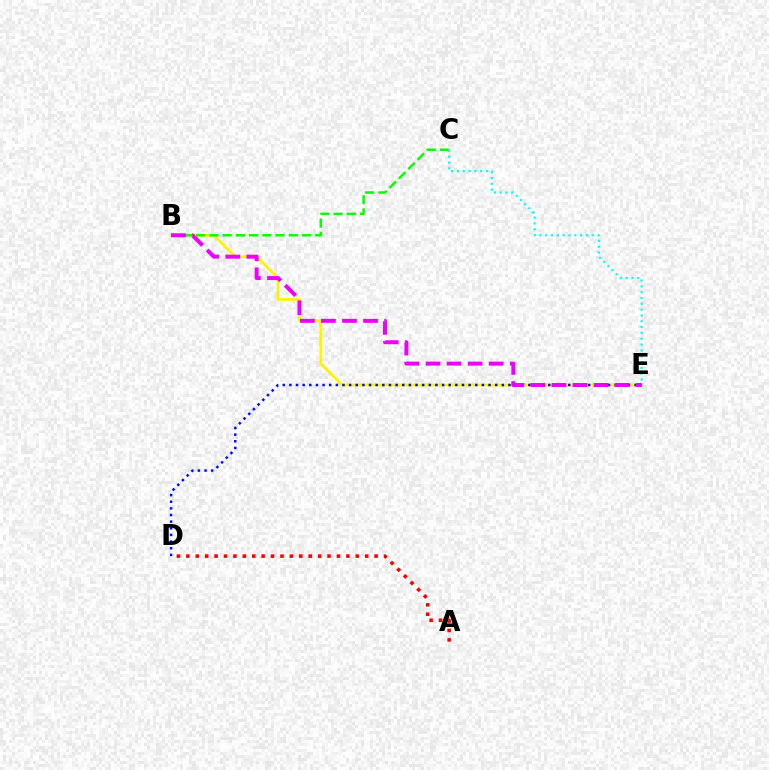{('B', 'E'): [{'color': '#fcf500', 'line_style': 'solid', 'thickness': 1.99}, {'color': '#ee00ff', 'line_style': 'dashed', 'thickness': 2.86}], ('B', 'C'): [{'color': '#08ff00', 'line_style': 'dashed', 'thickness': 1.8}], ('D', 'E'): [{'color': '#0010ff', 'line_style': 'dotted', 'thickness': 1.8}], ('A', 'D'): [{'color': '#ff0000', 'line_style': 'dotted', 'thickness': 2.56}], ('C', 'E'): [{'color': '#00fff6', 'line_style': 'dotted', 'thickness': 1.58}]}